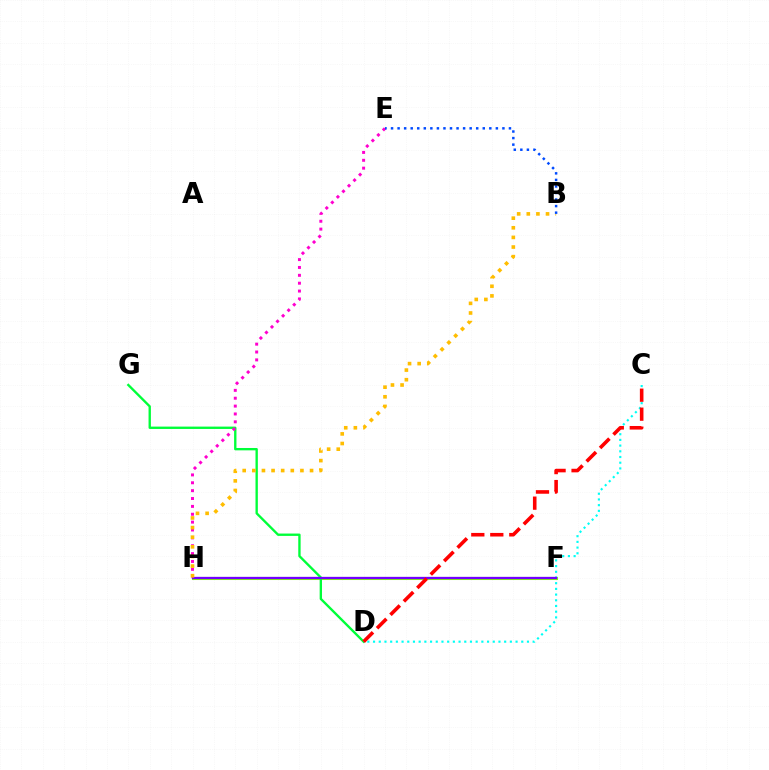{('F', 'H'): [{'color': '#84ff00', 'line_style': 'solid', 'thickness': 2.19}, {'color': '#7200ff', 'line_style': 'solid', 'thickness': 1.65}], ('D', 'G'): [{'color': '#00ff39', 'line_style': 'solid', 'thickness': 1.7}], ('C', 'D'): [{'color': '#00fff6', 'line_style': 'dotted', 'thickness': 1.55}, {'color': '#ff0000', 'line_style': 'dashed', 'thickness': 2.58}], ('E', 'H'): [{'color': '#ff00cf', 'line_style': 'dotted', 'thickness': 2.14}], ('B', 'H'): [{'color': '#ffbd00', 'line_style': 'dotted', 'thickness': 2.61}], ('B', 'E'): [{'color': '#004bff', 'line_style': 'dotted', 'thickness': 1.78}]}